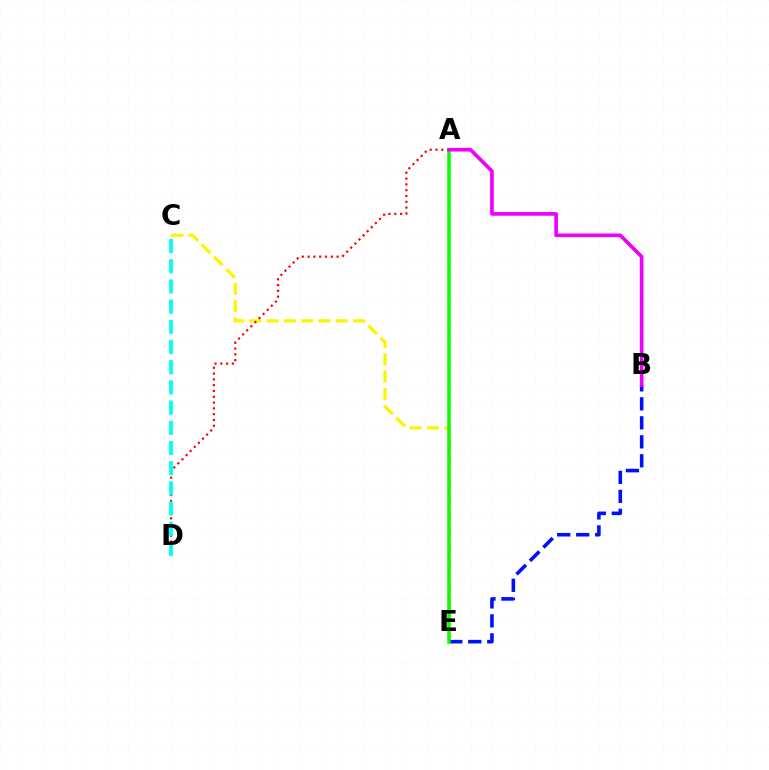{('C', 'E'): [{'color': '#fcf500', 'line_style': 'dashed', 'thickness': 2.35}], ('B', 'E'): [{'color': '#0010ff', 'line_style': 'dashed', 'thickness': 2.58}], ('A', 'D'): [{'color': '#ff0000', 'line_style': 'dotted', 'thickness': 1.58}], ('A', 'E'): [{'color': '#08ff00', 'line_style': 'solid', 'thickness': 2.54}], ('C', 'D'): [{'color': '#00fff6', 'line_style': 'dashed', 'thickness': 2.74}], ('A', 'B'): [{'color': '#ee00ff', 'line_style': 'solid', 'thickness': 2.64}]}